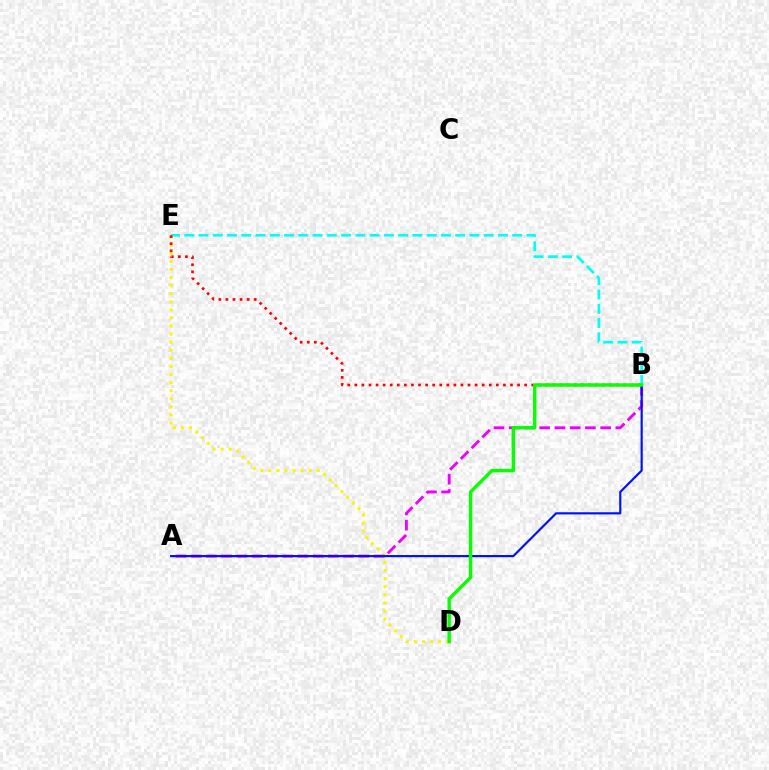{('D', 'E'): [{'color': '#fcf500', 'line_style': 'dotted', 'thickness': 2.19}], ('A', 'B'): [{'color': '#ee00ff', 'line_style': 'dashed', 'thickness': 2.07}, {'color': '#0010ff', 'line_style': 'solid', 'thickness': 1.56}], ('B', 'E'): [{'color': '#00fff6', 'line_style': 'dashed', 'thickness': 1.94}, {'color': '#ff0000', 'line_style': 'dotted', 'thickness': 1.92}], ('B', 'D'): [{'color': '#08ff00', 'line_style': 'solid', 'thickness': 2.46}]}